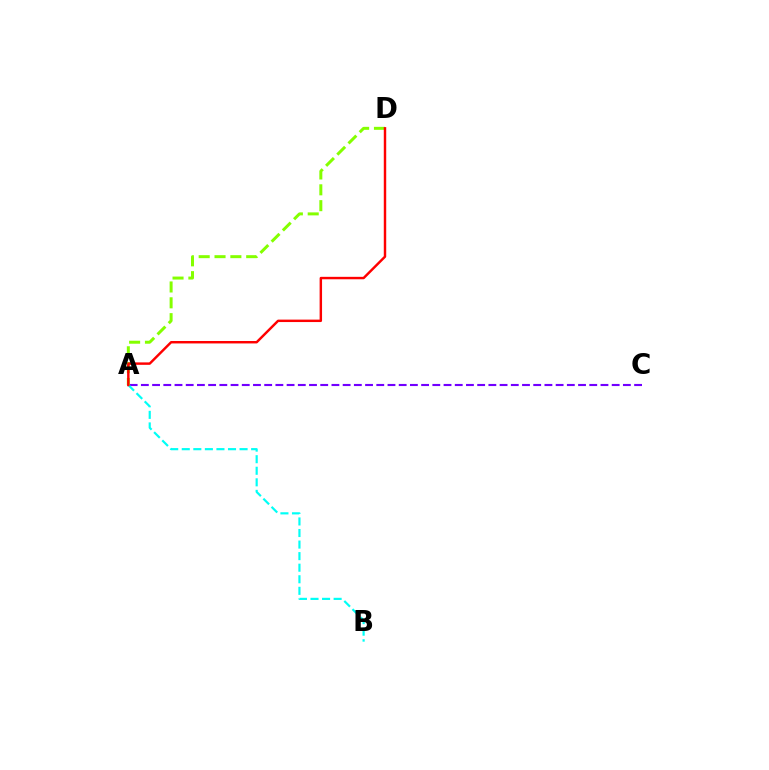{('A', 'C'): [{'color': '#7200ff', 'line_style': 'dashed', 'thickness': 1.52}], ('A', 'B'): [{'color': '#00fff6', 'line_style': 'dashed', 'thickness': 1.57}], ('A', 'D'): [{'color': '#84ff00', 'line_style': 'dashed', 'thickness': 2.15}, {'color': '#ff0000', 'line_style': 'solid', 'thickness': 1.76}]}